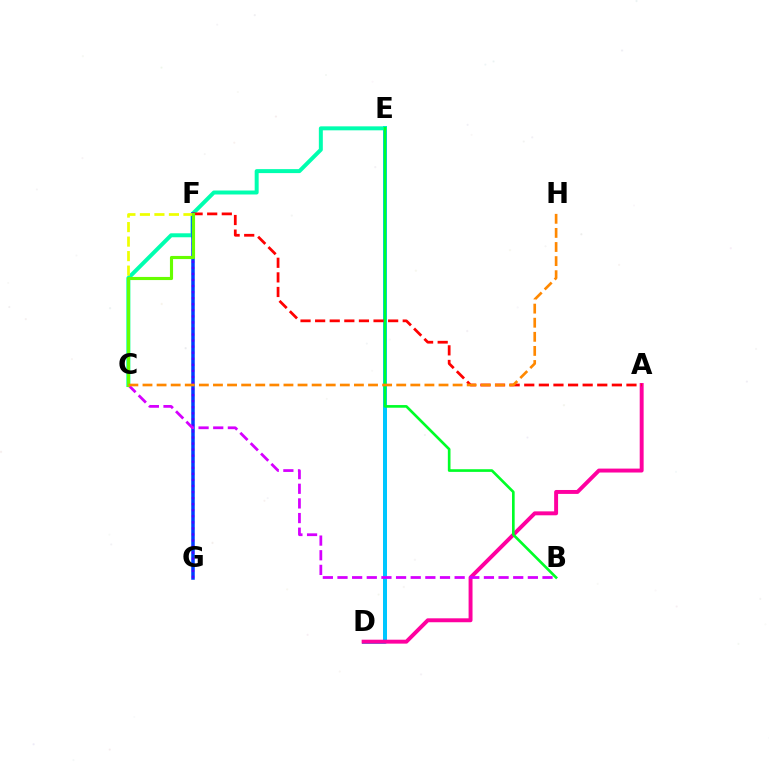{('D', 'E'): [{'color': '#00c7ff', 'line_style': 'solid', 'thickness': 2.88}], ('C', 'E'): [{'color': '#00ffaf', 'line_style': 'solid', 'thickness': 2.86}], ('F', 'G'): [{'color': '#003fff', 'line_style': 'solid', 'thickness': 2.52}, {'color': '#4f00ff', 'line_style': 'dotted', 'thickness': 1.65}], ('C', 'F'): [{'color': '#eeff00', 'line_style': 'dashed', 'thickness': 1.97}, {'color': '#66ff00', 'line_style': 'solid', 'thickness': 2.25}], ('A', 'D'): [{'color': '#ff00a0', 'line_style': 'solid', 'thickness': 2.83}], ('B', 'E'): [{'color': '#00ff27', 'line_style': 'solid', 'thickness': 1.91}], ('B', 'C'): [{'color': '#d600ff', 'line_style': 'dashed', 'thickness': 1.99}], ('A', 'F'): [{'color': '#ff0000', 'line_style': 'dashed', 'thickness': 1.98}], ('C', 'H'): [{'color': '#ff8800', 'line_style': 'dashed', 'thickness': 1.91}]}